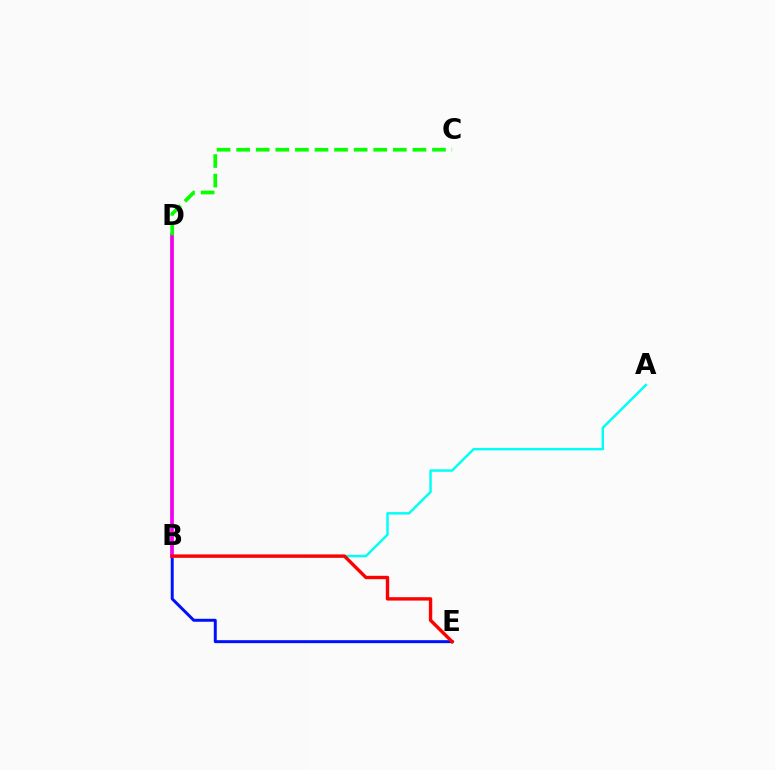{('B', 'D'): [{'color': '#fcf500', 'line_style': 'solid', 'thickness': 2.72}, {'color': '#ee00ff', 'line_style': 'solid', 'thickness': 2.65}], ('B', 'E'): [{'color': '#0010ff', 'line_style': 'solid', 'thickness': 2.14}, {'color': '#ff0000', 'line_style': 'solid', 'thickness': 2.44}], ('A', 'B'): [{'color': '#00fff6', 'line_style': 'solid', 'thickness': 1.77}], ('C', 'D'): [{'color': '#08ff00', 'line_style': 'dashed', 'thickness': 2.66}]}